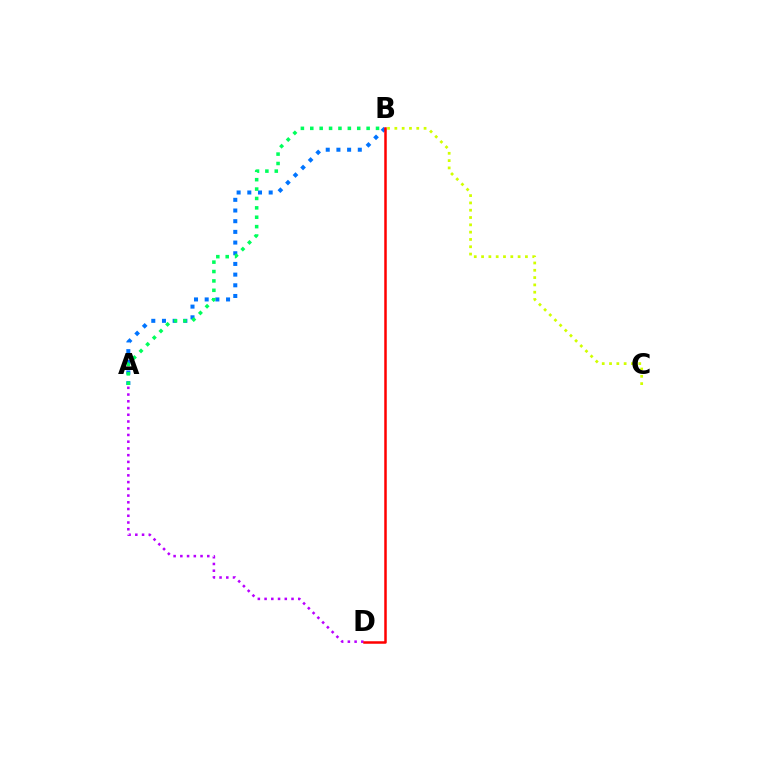{('B', 'C'): [{'color': '#d1ff00', 'line_style': 'dotted', 'thickness': 1.99}], ('A', 'B'): [{'color': '#0074ff', 'line_style': 'dotted', 'thickness': 2.9}, {'color': '#00ff5c', 'line_style': 'dotted', 'thickness': 2.55}], ('A', 'D'): [{'color': '#b900ff', 'line_style': 'dotted', 'thickness': 1.83}], ('B', 'D'): [{'color': '#ff0000', 'line_style': 'solid', 'thickness': 1.81}]}